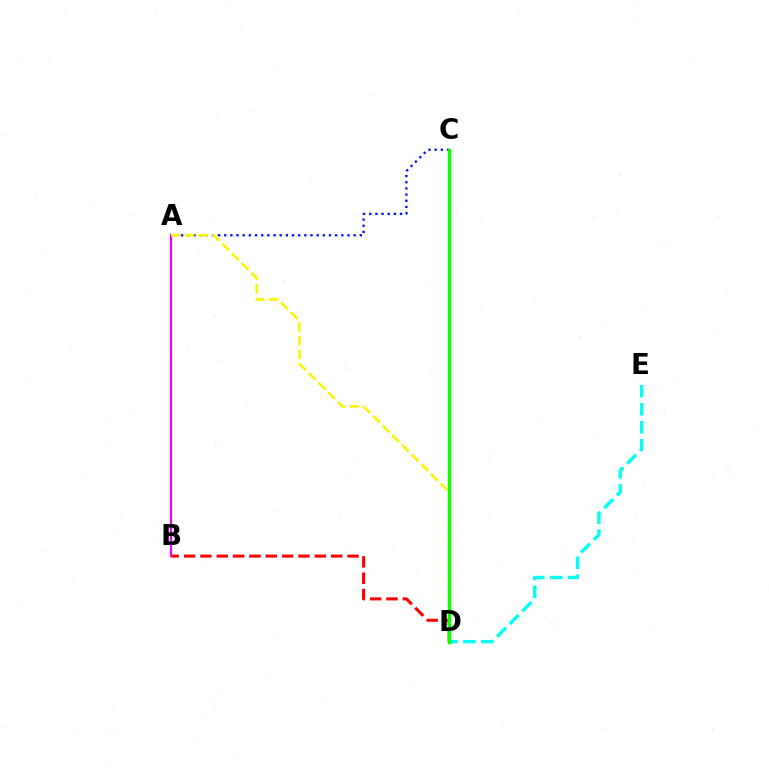{('B', 'D'): [{'color': '#ff0000', 'line_style': 'dashed', 'thickness': 2.22}], ('A', 'C'): [{'color': '#0010ff', 'line_style': 'dotted', 'thickness': 1.67}], ('A', 'B'): [{'color': '#ee00ff', 'line_style': 'solid', 'thickness': 1.57}], ('A', 'D'): [{'color': '#fcf500', 'line_style': 'dashed', 'thickness': 1.86}], ('D', 'E'): [{'color': '#00fff6', 'line_style': 'dashed', 'thickness': 2.45}], ('C', 'D'): [{'color': '#08ff00', 'line_style': 'solid', 'thickness': 2.47}]}